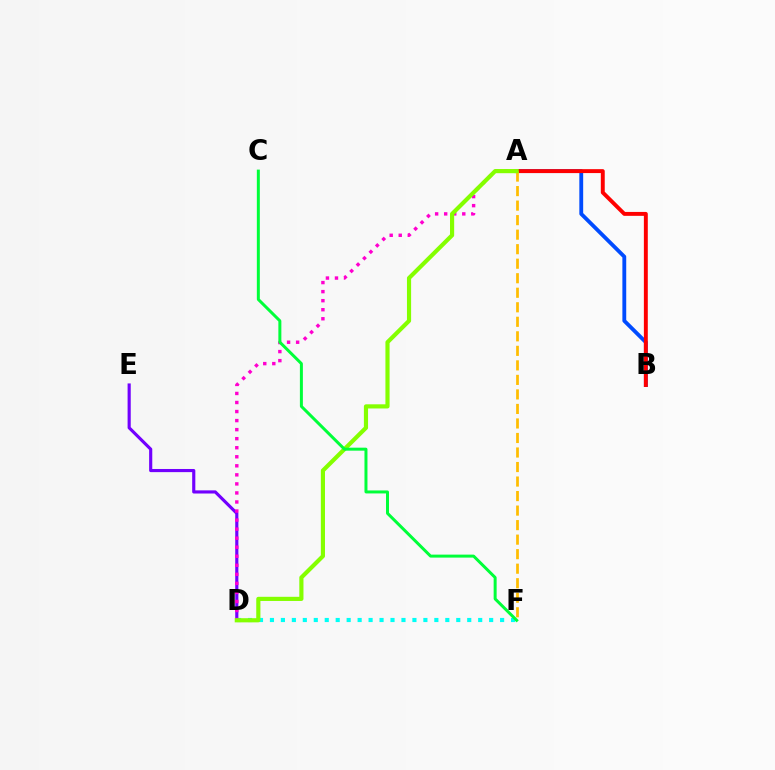{('A', 'B'): [{'color': '#004bff', 'line_style': 'solid', 'thickness': 2.76}, {'color': '#ff0000', 'line_style': 'solid', 'thickness': 2.82}], ('D', 'E'): [{'color': '#7200ff', 'line_style': 'solid', 'thickness': 2.26}], ('D', 'F'): [{'color': '#00fff6', 'line_style': 'dotted', 'thickness': 2.98}], ('A', 'D'): [{'color': '#ff00cf', 'line_style': 'dotted', 'thickness': 2.46}, {'color': '#84ff00', 'line_style': 'solid', 'thickness': 2.99}], ('A', 'F'): [{'color': '#ffbd00', 'line_style': 'dashed', 'thickness': 1.97}], ('C', 'F'): [{'color': '#00ff39', 'line_style': 'solid', 'thickness': 2.15}]}